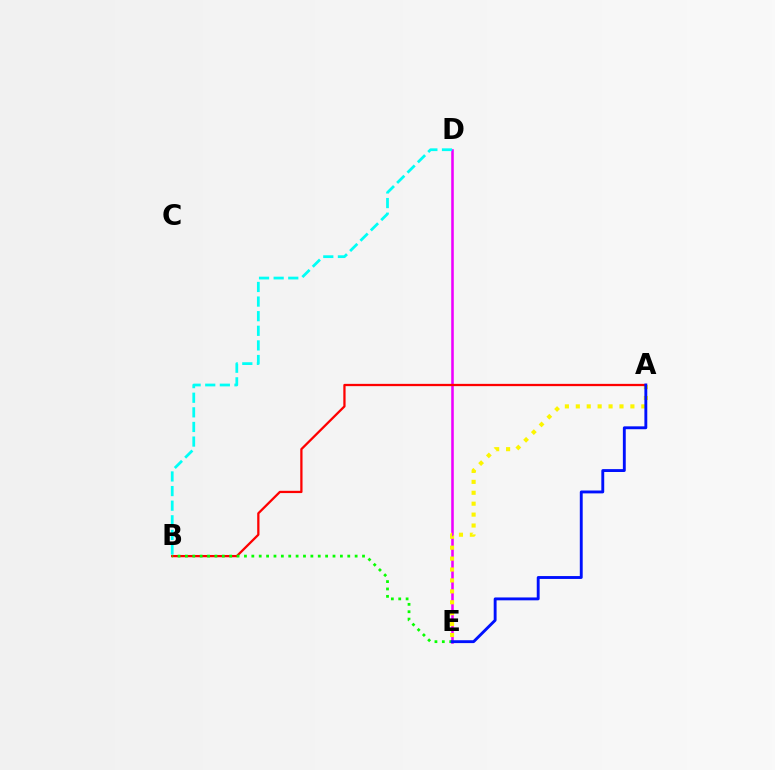{('D', 'E'): [{'color': '#ee00ff', 'line_style': 'solid', 'thickness': 1.85}], ('B', 'D'): [{'color': '#00fff6', 'line_style': 'dashed', 'thickness': 1.99}], ('A', 'E'): [{'color': '#fcf500', 'line_style': 'dotted', 'thickness': 2.97}, {'color': '#0010ff', 'line_style': 'solid', 'thickness': 2.07}], ('A', 'B'): [{'color': '#ff0000', 'line_style': 'solid', 'thickness': 1.64}], ('B', 'E'): [{'color': '#08ff00', 'line_style': 'dotted', 'thickness': 2.0}]}